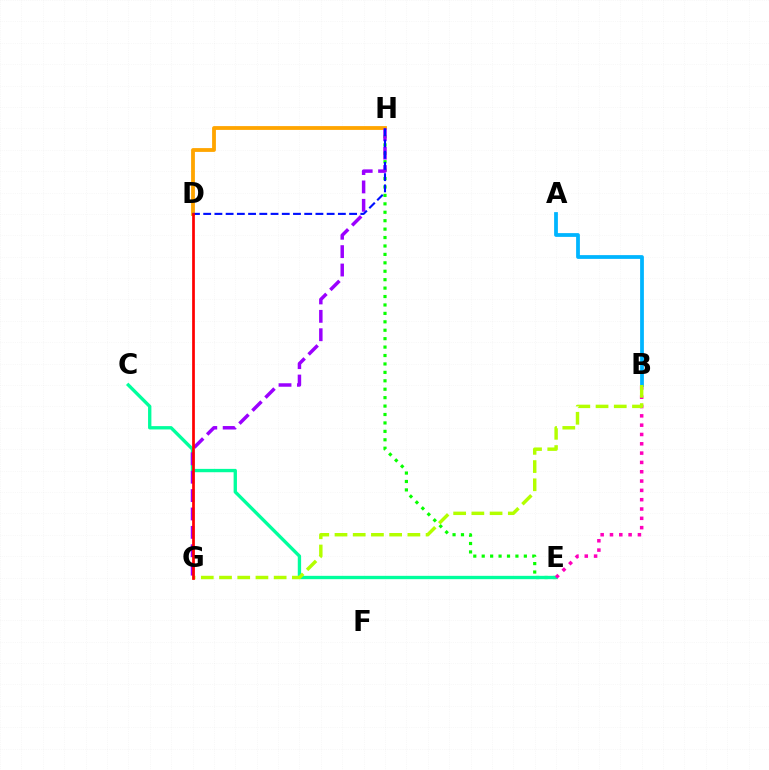{('E', 'H'): [{'color': '#08ff00', 'line_style': 'dotted', 'thickness': 2.29}], ('A', 'B'): [{'color': '#00b5ff', 'line_style': 'solid', 'thickness': 2.71}], ('C', 'E'): [{'color': '#00ff9d', 'line_style': 'solid', 'thickness': 2.4}], ('B', 'E'): [{'color': '#ff00bd', 'line_style': 'dotted', 'thickness': 2.53}], ('D', 'H'): [{'color': '#ffa500', 'line_style': 'solid', 'thickness': 2.74}, {'color': '#0010ff', 'line_style': 'dashed', 'thickness': 1.52}], ('B', 'G'): [{'color': '#b3ff00', 'line_style': 'dashed', 'thickness': 2.47}], ('G', 'H'): [{'color': '#9b00ff', 'line_style': 'dashed', 'thickness': 2.5}], ('D', 'G'): [{'color': '#ff0000', 'line_style': 'solid', 'thickness': 1.96}]}